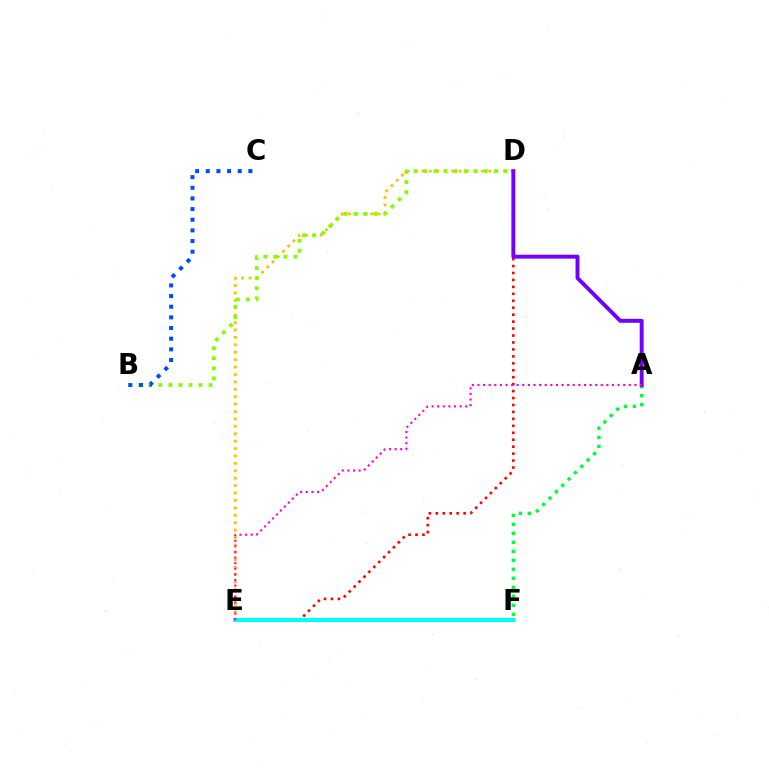{('D', 'E'): [{'color': '#ff0000', 'line_style': 'dotted', 'thickness': 1.89}, {'color': '#ffbd00', 'line_style': 'dotted', 'thickness': 2.01}], ('A', 'F'): [{'color': '#00ff39', 'line_style': 'dotted', 'thickness': 2.44}], ('E', 'F'): [{'color': '#00fff6', 'line_style': 'solid', 'thickness': 2.91}], ('B', 'D'): [{'color': '#84ff00', 'line_style': 'dotted', 'thickness': 2.73}], ('B', 'C'): [{'color': '#004bff', 'line_style': 'dotted', 'thickness': 2.89}], ('A', 'D'): [{'color': '#7200ff', 'line_style': 'solid', 'thickness': 2.82}], ('A', 'E'): [{'color': '#ff00cf', 'line_style': 'dotted', 'thickness': 1.52}]}